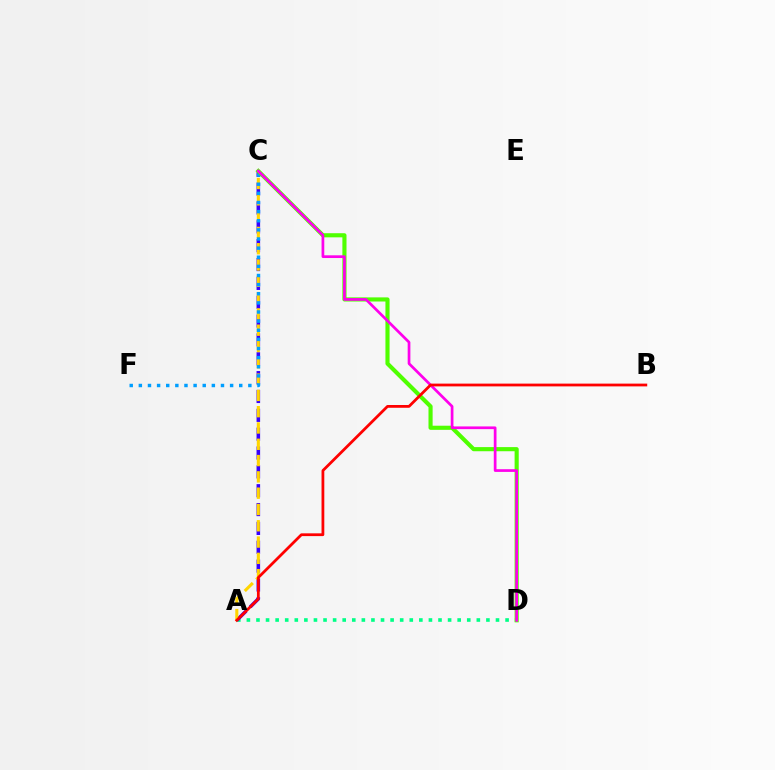{('A', 'D'): [{'color': '#00ff86', 'line_style': 'dotted', 'thickness': 2.6}], ('A', 'C'): [{'color': '#3700ff', 'line_style': 'dashed', 'thickness': 2.56}, {'color': '#ffd500', 'line_style': 'dashed', 'thickness': 2.21}], ('C', 'F'): [{'color': '#009eff', 'line_style': 'dotted', 'thickness': 2.48}], ('C', 'D'): [{'color': '#4fff00', 'line_style': 'solid', 'thickness': 2.97}, {'color': '#ff00ed', 'line_style': 'solid', 'thickness': 1.95}], ('A', 'B'): [{'color': '#ff0000', 'line_style': 'solid', 'thickness': 2.0}]}